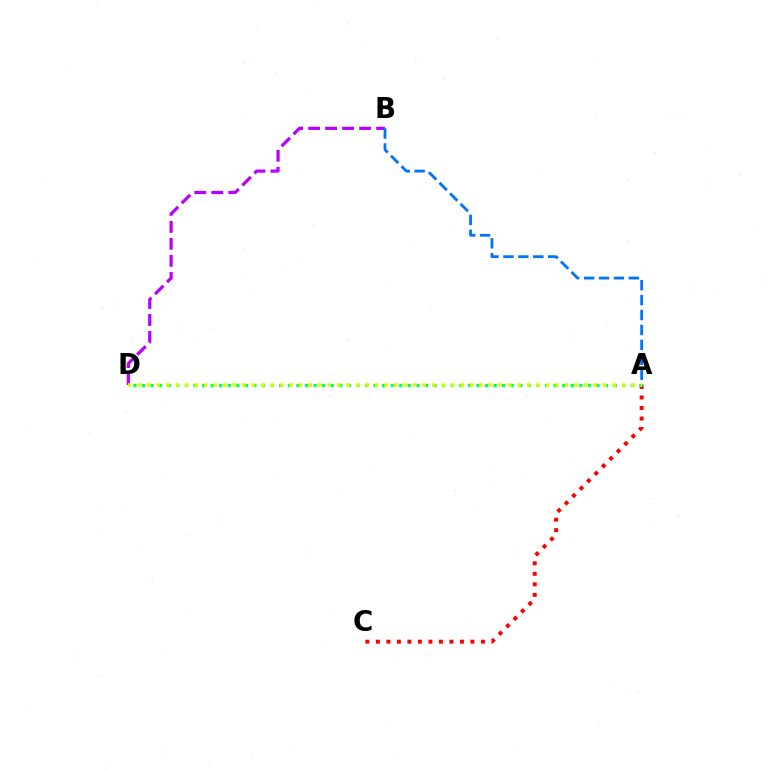{('B', 'D'): [{'color': '#b900ff', 'line_style': 'dashed', 'thickness': 2.31}], ('A', 'C'): [{'color': '#ff0000', 'line_style': 'dotted', 'thickness': 2.85}], ('A', 'B'): [{'color': '#0074ff', 'line_style': 'dashed', 'thickness': 2.03}], ('A', 'D'): [{'color': '#00ff5c', 'line_style': 'dotted', 'thickness': 2.33}, {'color': '#d1ff00', 'line_style': 'dotted', 'thickness': 2.58}]}